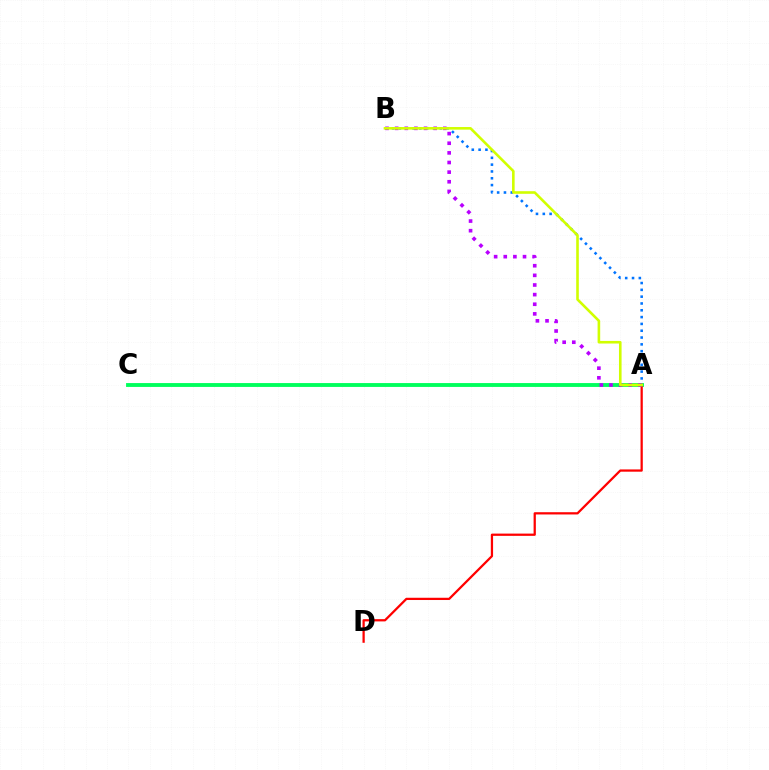{('A', 'C'): [{'color': '#00ff5c', 'line_style': 'solid', 'thickness': 2.78}], ('A', 'D'): [{'color': '#ff0000', 'line_style': 'solid', 'thickness': 1.62}], ('A', 'B'): [{'color': '#0074ff', 'line_style': 'dotted', 'thickness': 1.85}, {'color': '#b900ff', 'line_style': 'dotted', 'thickness': 2.62}, {'color': '#d1ff00', 'line_style': 'solid', 'thickness': 1.87}]}